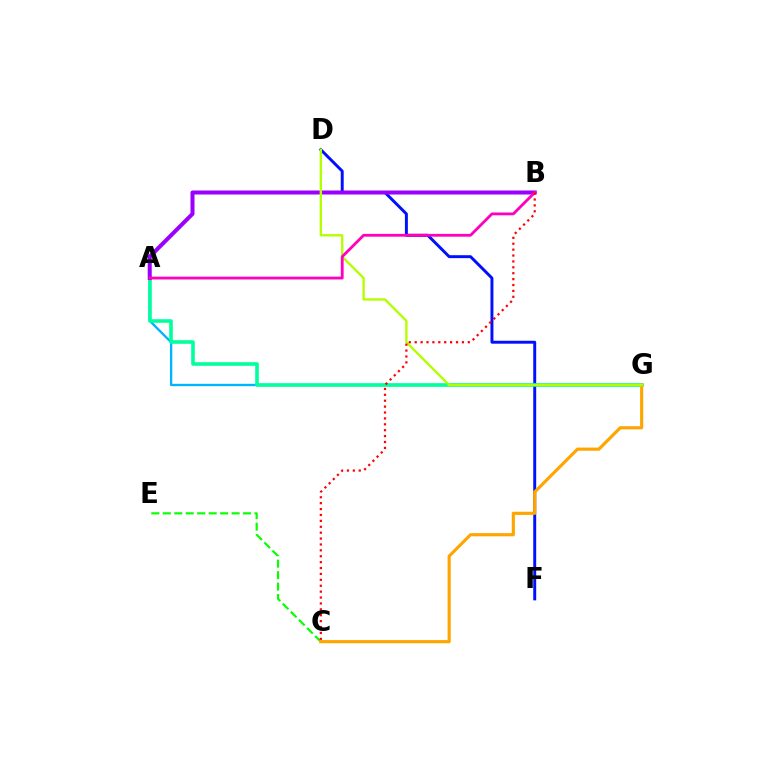{('A', 'G'): [{'color': '#00b5ff', 'line_style': 'solid', 'thickness': 1.69}, {'color': '#00ff9d', 'line_style': 'solid', 'thickness': 2.58}], ('D', 'F'): [{'color': '#0010ff', 'line_style': 'solid', 'thickness': 2.12}], ('C', 'E'): [{'color': '#08ff00', 'line_style': 'dashed', 'thickness': 1.56}], ('C', 'G'): [{'color': '#ffa500', 'line_style': 'solid', 'thickness': 2.27}], ('A', 'B'): [{'color': '#9b00ff', 'line_style': 'solid', 'thickness': 2.89}, {'color': '#ff00bd', 'line_style': 'solid', 'thickness': 2.02}], ('D', 'G'): [{'color': '#b3ff00', 'line_style': 'solid', 'thickness': 1.69}], ('B', 'C'): [{'color': '#ff0000', 'line_style': 'dotted', 'thickness': 1.6}]}